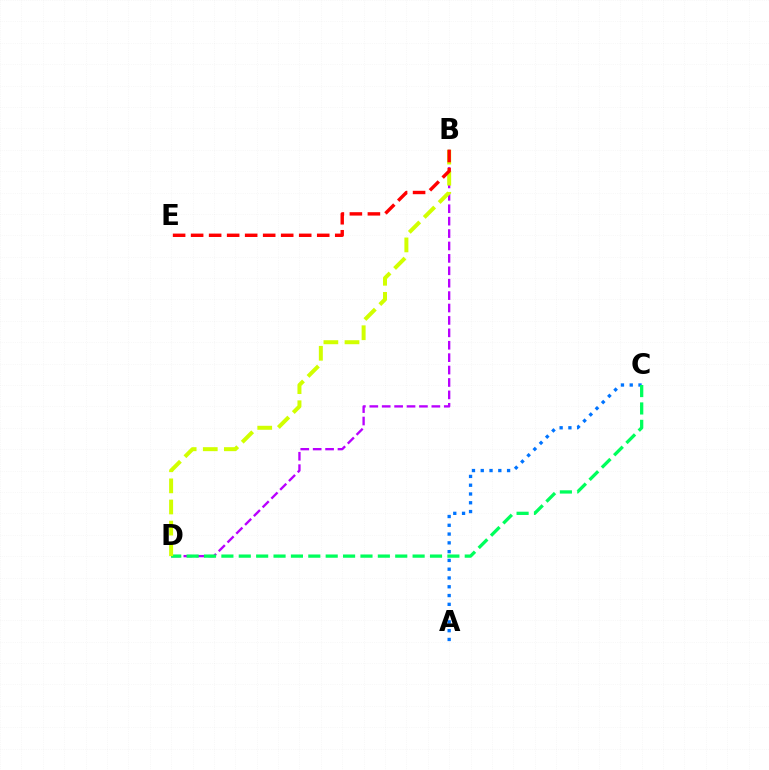{('B', 'D'): [{'color': '#b900ff', 'line_style': 'dashed', 'thickness': 1.69}, {'color': '#d1ff00', 'line_style': 'dashed', 'thickness': 2.87}], ('A', 'C'): [{'color': '#0074ff', 'line_style': 'dotted', 'thickness': 2.39}], ('C', 'D'): [{'color': '#00ff5c', 'line_style': 'dashed', 'thickness': 2.36}], ('B', 'E'): [{'color': '#ff0000', 'line_style': 'dashed', 'thickness': 2.45}]}